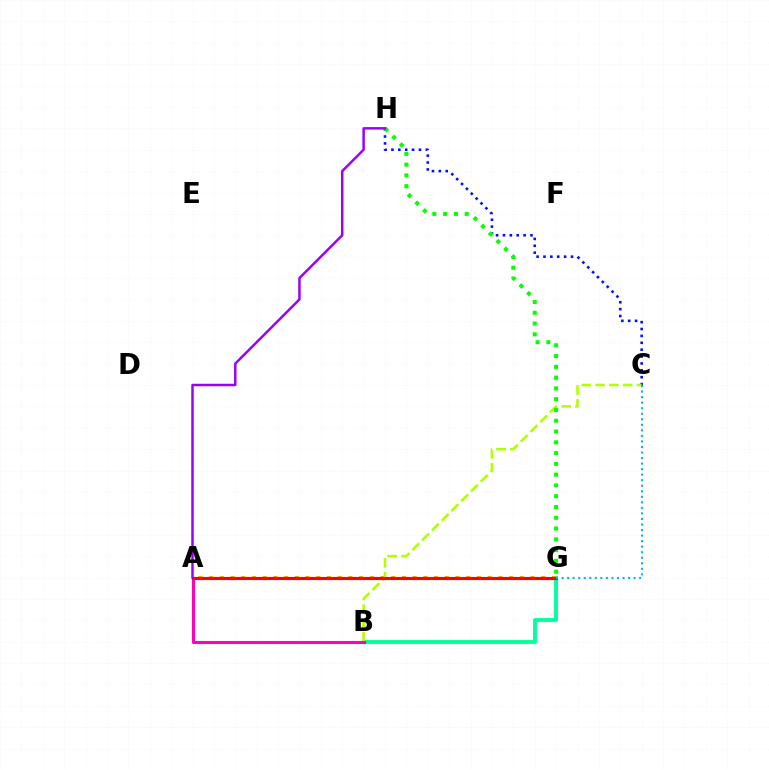{('B', 'G'): [{'color': '#00ff9d', 'line_style': 'solid', 'thickness': 2.76}], ('A', 'G'): [{'color': '#ffa500', 'line_style': 'dotted', 'thickness': 2.91}, {'color': '#ff0000', 'line_style': 'solid', 'thickness': 2.26}], ('C', 'H'): [{'color': '#0010ff', 'line_style': 'dotted', 'thickness': 1.87}], ('B', 'C'): [{'color': '#b3ff00', 'line_style': 'dashed', 'thickness': 1.88}], ('G', 'H'): [{'color': '#08ff00', 'line_style': 'dotted', 'thickness': 2.93}], ('A', 'B'): [{'color': '#ff00bd', 'line_style': 'solid', 'thickness': 2.21}], ('A', 'H'): [{'color': '#9b00ff', 'line_style': 'solid', 'thickness': 1.78}], ('C', 'G'): [{'color': '#00b5ff', 'line_style': 'dotted', 'thickness': 1.5}]}